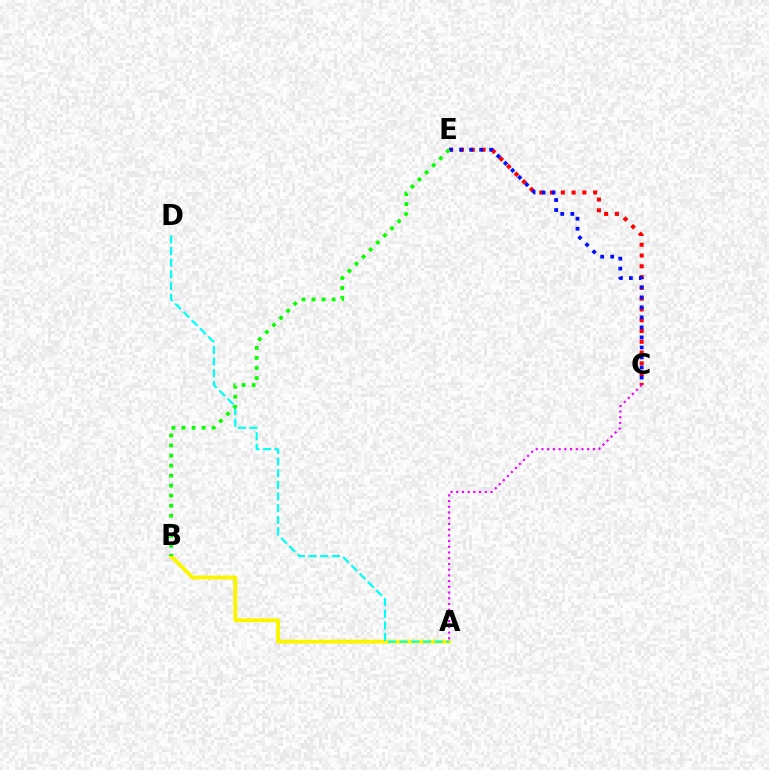{('C', 'E'): [{'color': '#ff0000', 'line_style': 'dotted', 'thickness': 2.93}, {'color': '#0010ff', 'line_style': 'dotted', 'thickness': 2.72}], ('A', 'B'): [{'color': '#fcf500', 'line_style': 'solid', 'thickness': 2.79}], ('A', 'D'): [{'color': '#00fff6', 'line_style': 'dashed', 'thickness': 1.58}], ('B', 'E'): [{'color': '#08ff00', 'line_style': 'dotted', 'thickness': 2.73}], ('A', 'C'): [{'color': '#ee00ff', 'line_style': 'dotted', 'thickness': 1.55}]}